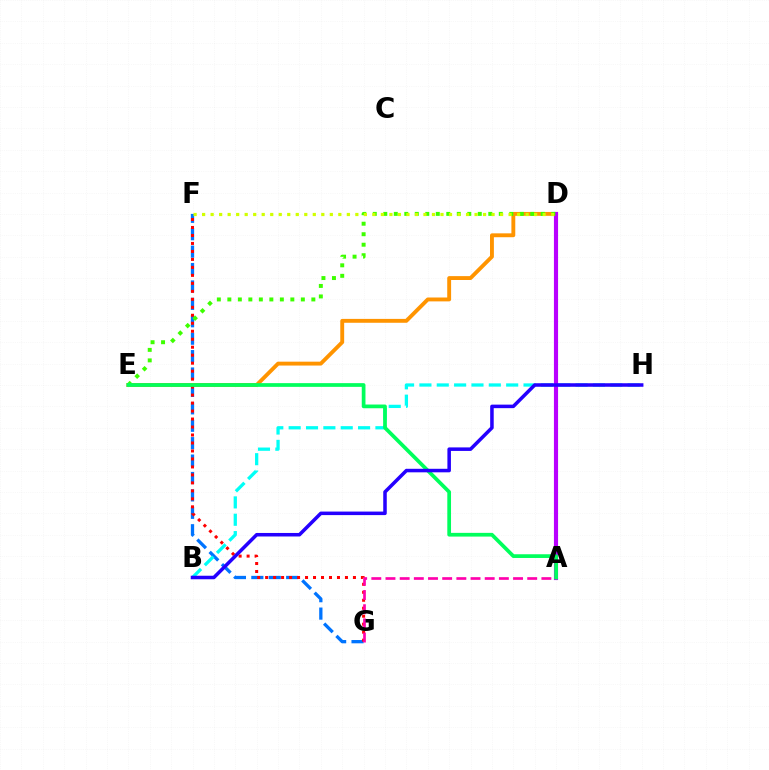{('D', 'E'): [{'color': '#ff9400', 'line_style': 'solid', 'thickness': 2.79}, {'color': '#3dff00', 'line_style': 'dotted', 'thickness': 2.85}], ('F', 'G'): [{'color': '#0074ff', 'line_style': 'dashed', 'thickness': 2.37}, {'color': '#ff0000', 'line_style': 'dotted', 'thickness': 2.17}], ('A', 'D'): [{'color': '#b900ff', 'line_style': 'solid', 'thickness': 2.98}], ('B', 'H'): [{'color': '#00fff6', 'line_style': 'dashed', 'thickness': 2.36}, {'color': '#2500ff', 'line_style': 'solid', 'thickness': 2.54}], ('A', 'G'): [{'color': '#ff00ac', 'line_style': 'dashed', 'thickness': 1.93}], ('A', 'E'): [{'color': '#00ff5c', 'line_style': 'solid', 'thickness': 2.68}], ('D', 'F'): [{'color': '#d1ff00', 'line_style': 'dotted', 'thickness': 2.31}]}